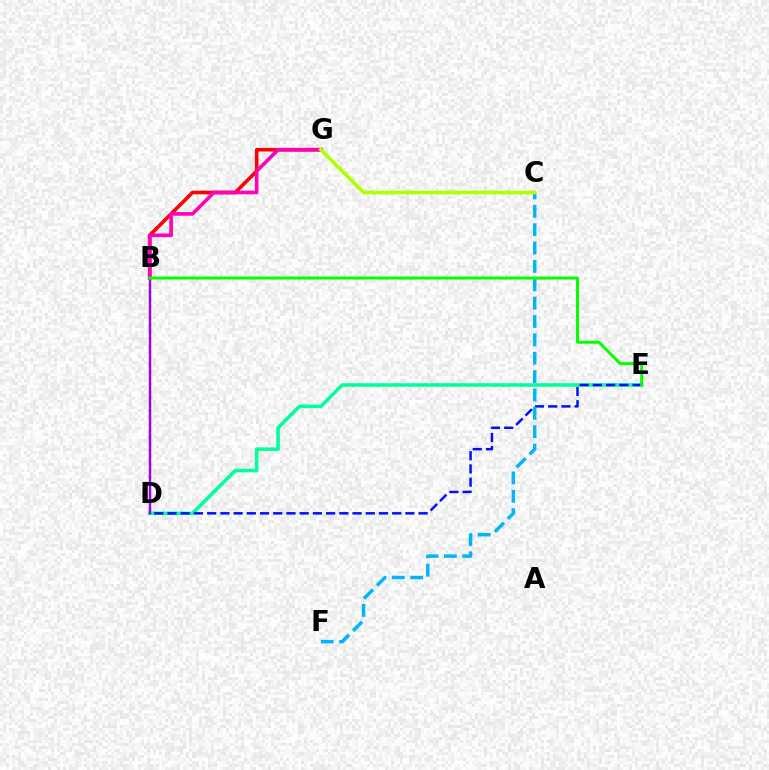{('D', 'E'): [{'color': '#00ff9d', 'line_style': 'solid', 'thickness': 2.56}, {'color': '#0010ff', 'line_style': 'dashed', 'thickness': 1.8}], ('B', 'D'): [{'color': '#ffa500', 'line_style': 'dotted', 'thickness': 1.79}, {'color': '#9b00ff', 'line_style': 'solid', 'thickness': 1.75}], ('C', 'F'): [{'color': '#00b5ff', 'line_style': 'dashed', 'thickness': 2.5}], ('B', 'G'): [{'color': '#ff0000', 'line_style': 'solid', 'thickness': 2.61}, {'color': '#ff00bd', 'line_style': 'solid', 'thickness': 2.62}], ('C', 'G'): [{'color': '#b3ff00', 'line_style': 'solid', 'thickness': 2.6}], ('B', 'E'): [{'color': '#08ff00', 'line_style': 'solid', 'thickness': 2.15}]}